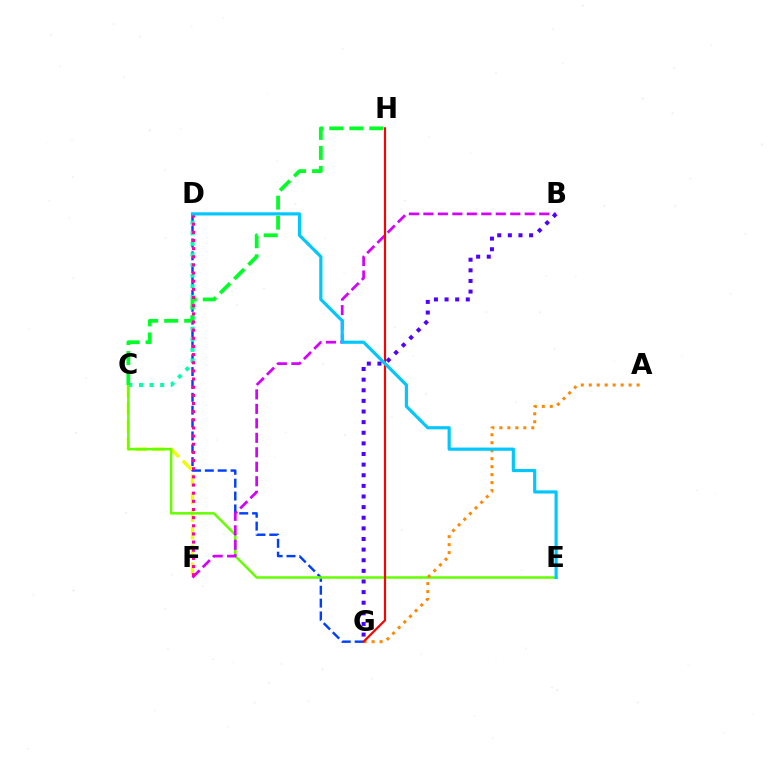{('D', 'G'): [{'color': '#003fff', 'line_style': 'dashed', 'thickness': 1.75}], ('C', 'F'): [{'color': '#eeff00', 'line_style': 'dashed', 'thickness': 2.39}], ('C', 'D'): [{'color': '#00ffaf', 'line_style': 'dotted', 'thickness': 2.88}], ('C', 'E'): [{'color': '#66ff00', 'line_style': 'solid', 'thickness': 1.82}], ('B', 'F'): [{'color': '#d600ff', 'line_style': 'dashed', 'thickness': 1.97}], ('C', 'H'): [{'color': '#00ff27', 'line_style': 'dashed', 'thickness': 2.72}], ('A', 'G'): [{'color': '#ff8800', 'line_style': 'dotted', 'thickness': 2.17}], ('D', 'F'): [{'color': '#ff00a0', 'line_style': 'dotted', 'thickness': 2.21}], ('G', 'H'): [{'color': '#ff0000', 'line_style': 'solid', 'thickness': 1.56}], ('D', 'E'): [{'color': '#00c7ff', 'line_style': 'solid', 'thickness': 2.29}], ('B', 'G'): [{'color': '#4f00ff', 'line_style': 'dotted', 'thickness': 2.89}]}